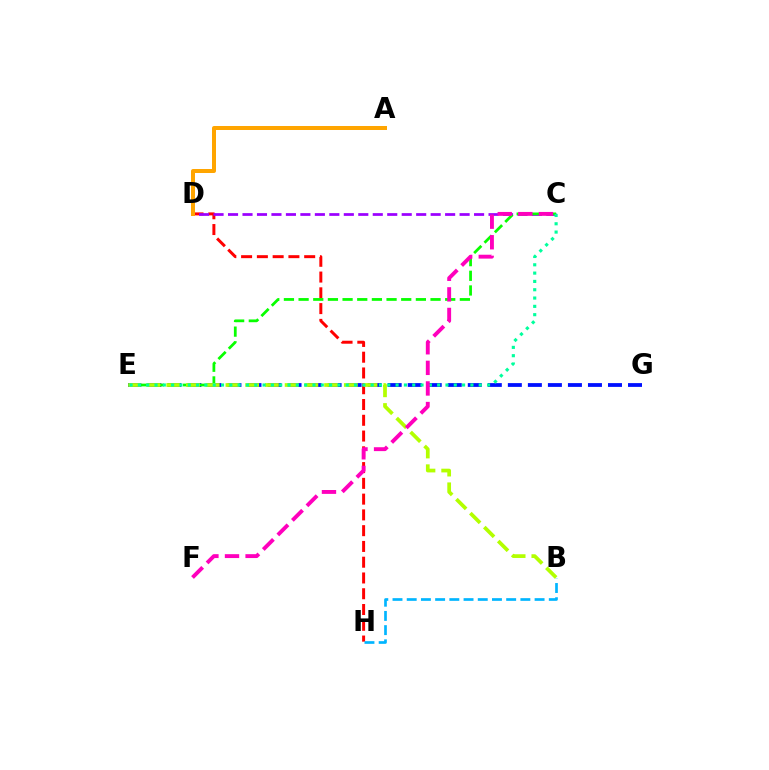{('E', 'G'): [{'color': '#0010ff', 'line_style': 'dashed', 'thickness': 2.72}], ('D', 'H'): [{'color': '#ff0000', 'line_style': 'dashed', 'thickness': 2.14}], ('C', 'D'): [{'color': '#9b00ff', 'line_style': 'dashed', 'thickness': 1.97}], ('C', 'E'): [{'color': '#08ff00', 'line_style': 'dashed', 'thickness': 1.99}, {'color': '#00ff9d', 'line_style': 'dotted', 'thickness': 2.26}], ('B', 'H'): [{'color': '#00b5ff', 'line_style': 'dashed', 'thickness': 1.93}], ('B', 'E'): [{'color': '#b3ff00', 'line_style': 'dashed', 'thickness': 2.68}], ('A', 'D'): [{'color': '#ffa500', 'line_style': 'solid', 'thickness': 2.88}], ('C', 'F'): [{'color': '#ff00bd', 'line_style': 'dashed', 'thickness': 2.8}]}